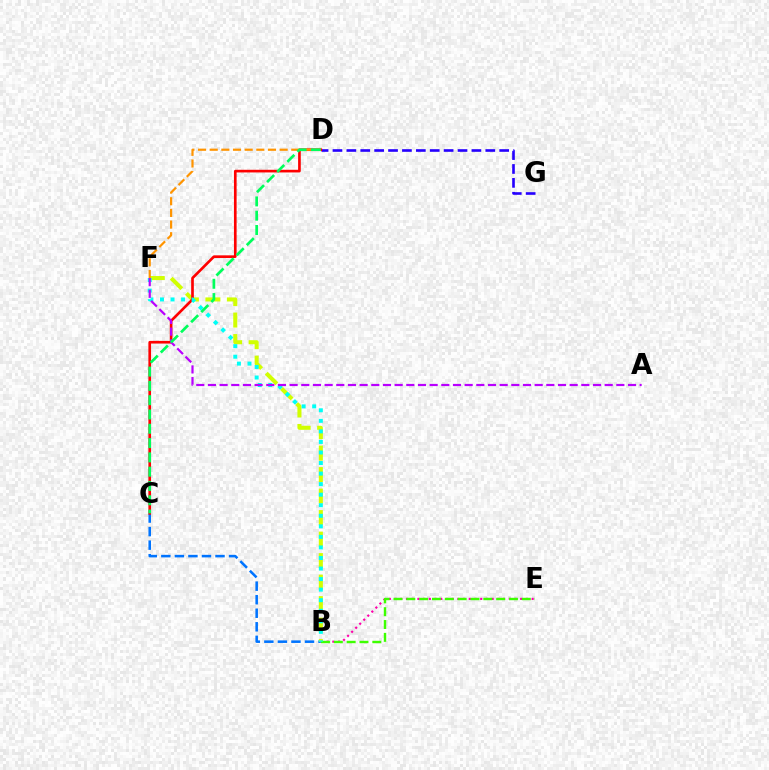{('D', 'G'): [{'color': '#2500ff', 'line_style': 'dashed', 'thickness': 1.89}], ('B', 'C'): [{'color': '#0074ff', 'line_style': 'dashed', 'thickness': 1.84}], ('B', 'E'): [{'color': '#ff00ac', 'line_style': 'dotted', 'thickness': 1.55}, {'color': '#3dff00', 'line_style': 'dashed', 'thickness': 1.74}], ('B', 'F'): [{'color': '#d1ff00', 'line_style': 'dashed', 'thickness': 2.92}, {'color': '#00fff6', 'line_style': 'dotted', 'thickness': 2.87}], ('C', 'D'): [{'color': '#ff0000', 'line_style': 'solid', 'thickness': 1.92}, {'color': '#00ff5c', 'line_style': 'dashed', 'thickness': 1.94}], ('D', 'F'): [{'color': '#ff9400', 'line_style': 'dashed', 'thickness': 1.58}], ('A', 'F'): [{'color': '#b900ff', 'line_style': 'dashed', 'thickness': 1.59}]}